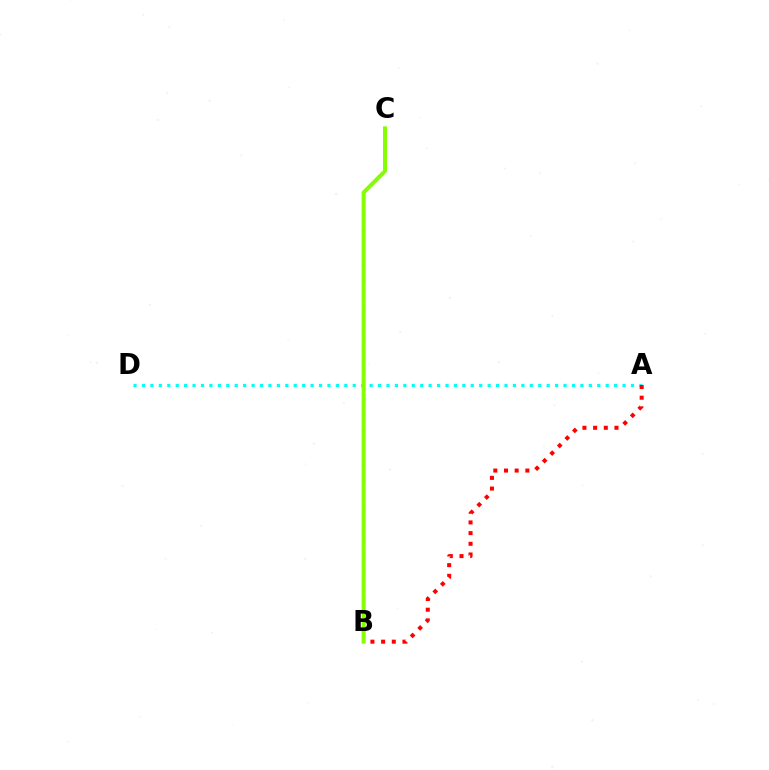{('A', 'D'): [{'color': '#00fff6', 'line_style': 'dotted', 'thickness': 2.29}], ('B', 'C'): [{'color': '#7200ff', 'line_style': 'dashed', 'thickness': 2.09}, {'color': '#84ff00', 'line_style': 'solid', 'thickness': 2.85}], ('A', 'B'): [{'color': '#ff0000', 'line_style': 'dotted', 'thickness': 2.9}]}